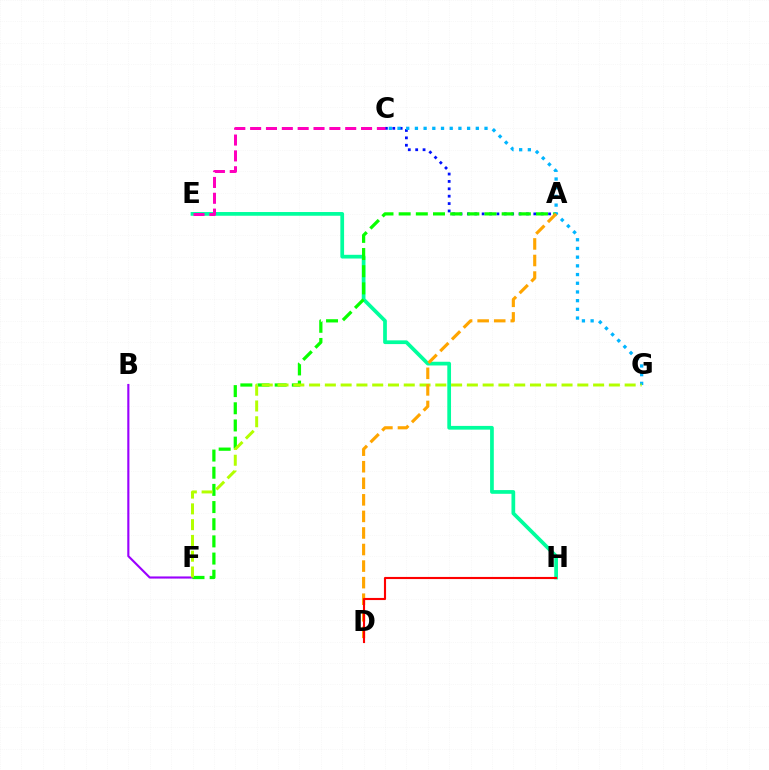{('B', 'F'): [{'color': '#9b00ff', 'line_style': 'solid', 'thickness': 1.53}], ('E', 'H'): [{'color': '#00ff9d', 'line_style': 'solid', 'thickness': 2.68}], ('A', 'C'): [{'color': '#0010ff', 'line_style': 'dotted', 'thickness': 2.01}], ('C', 'E'): [{'color': '#ff00bd', 'line_style': 'dashed', 'thickness': 2.15}], ('A', 'F'): [{'color': '#08ff00', 'line_style': 'dashed', 'thickness': 2.33}], ('C', 'G'): [{'color': '#00b5ff', 'line_style': 'dotted', 'thickness': 2.36}], ('F', 'G'): [{'color': '#b3ff00', 'line_style': 'dashed', 'thickness': 2.14}], ('A', 'D'): [{'color': '#ffa500', 'line_style': 'dashed', 'thickness': 2.25}], ('D', 'H'): [{'color': '#ff0000', 'line_style': 'solid', 'thickness': 1.53}]}